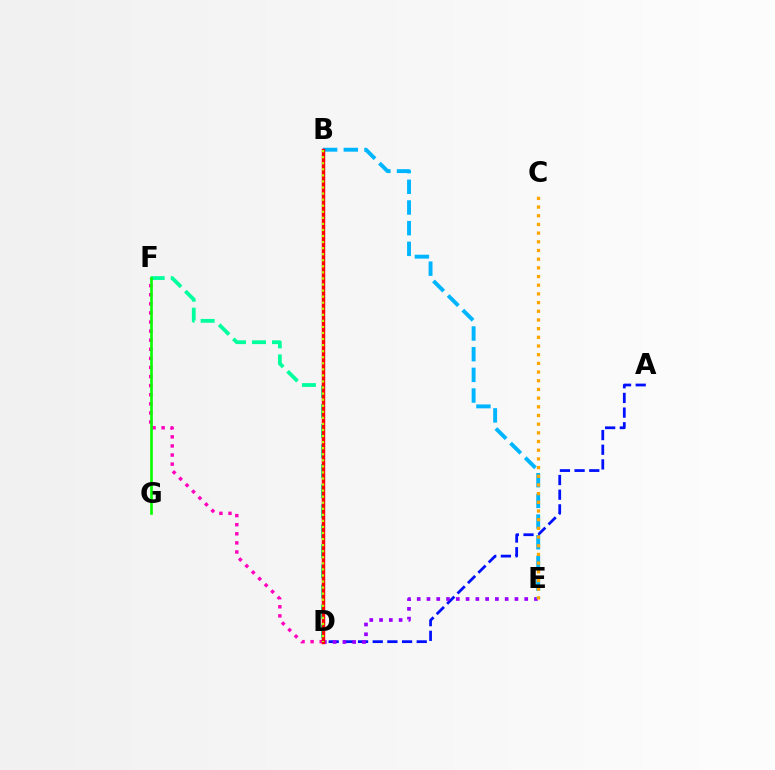{('D', 'F'): [{'color': '#00ff9d', 'line_style': 'dashed', 'thickness': 2.72}, {'color': '#ff00bd', 'line_style': 'dotted', 'thickness': 2.47}], ('A', 'D'): [{'color': '#0010ff', 'line_style': 'dashed', 'thickness': 1.99}], ('F', 'G'): [{'color': '#08ff00', 'line_style': 'solid', 'thickness': 1.91}], ('D', 'E'): [{'color': '#9b00ff', 'line_style': 'dotted', 'thickness': 2.66}], ('B', 'E'): [{'color': '#00b5ff', 'line_style': 'dashed', 'thickness': 2.81}], ('B', 'D'): [{'color': '#ff0000', 'line_style': 'solid', 'thickness': 2.49}, {'color': '#b3ff00', 'line_style': 'dotted', 'thickness': 1.65}], ('C', 'E'): [{'color': '#ffa500', 'line_style': 'dotted', 'thickness': 2.36}]}